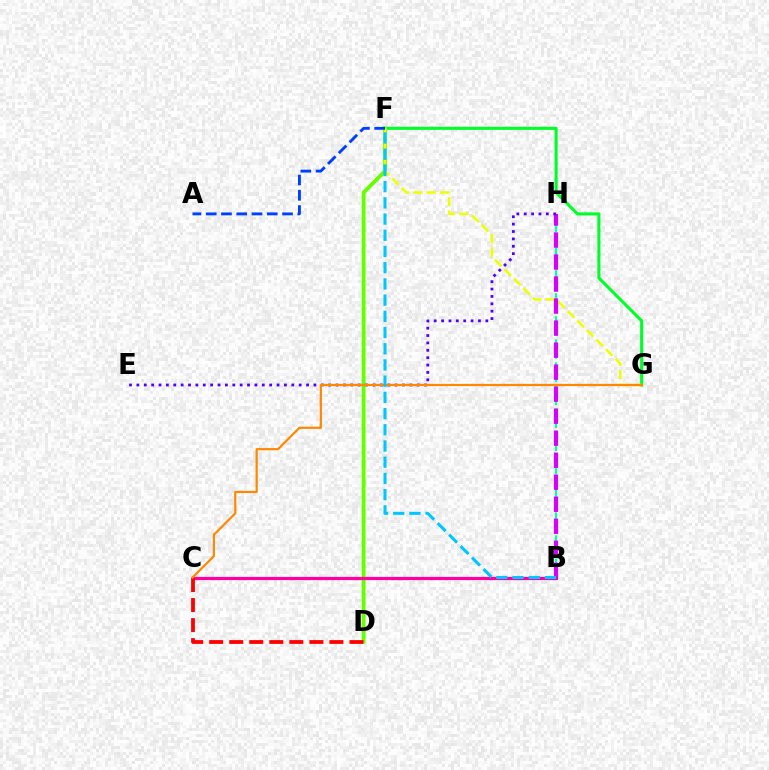{('F', 'G'): [{'color': '#00ff27', 'line_style': 'solid', 'thickness': 2.22}, {'color': '#eeff00', 'line_style': 'dashed', 'thickness': 1.83}], ('B', 'H'): [{'color': '#00ffaf', 'line_style': 'dashed', 'thickness': 1.57}, {'color': '#d600ff', 'line_style': 'dashed', 'thickness': 2.99}], ('D', 'F'): [{'color': '#66ff00', 'line_style': 'solid', 'thickness': 2.77}], ('B', 'C'): [{'color': '#ff00a0', 'line_style': 'solid', 'thickness': 2.32}], ('E', 'H'): [{'color': '#4f00ff', 'line_style': 'dotted', 'thickness': 2.0}], ('C', 'D'): [{'color': '#ff0000', 'line_style': 'dashed', 'thickness': 2.72}], ('C', 'G'): [{'color': '#ff8800', 'line_style': 'solid', 'thickness': 1.58}], ('A', 'F'): [{'color': '#003fff', 'line_style': 'dashed', 'thickness': 2.07}], ('B', 'F'): [{'color': '#00c7ff', 'line_style': 'dashed', 'thickness': 2.2}]}